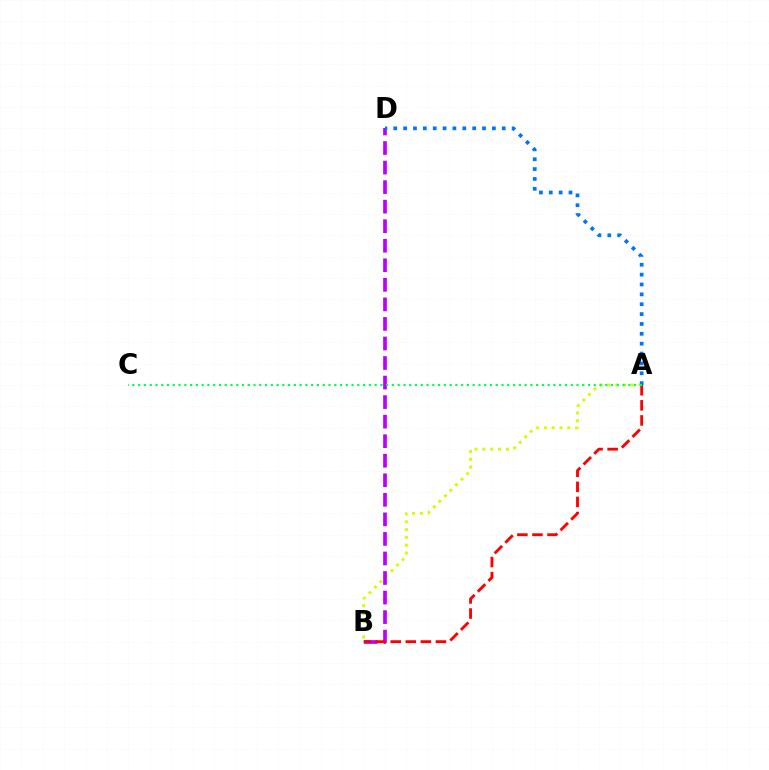{('A', 'B'): [{'color': '#d1ff00', 'line_style': 'dotted', 'thickness': 2.12}, {'color': '#ff0000', 'line_style': 'dashed', 'thickness': 2.05}], ('B', 'D'): [{'color': '#b900ff', 'line_style': 'dashed', 'thickness': 2.66}], ('A', 'D'): [{'color': '#0074ff', 'line_style': 'dotted', 'thickness': 2.68}], ('A', 'C'): [{'color': '#00ff5c', 'line_style': 'dotted', 'thickness': 1.57}]}